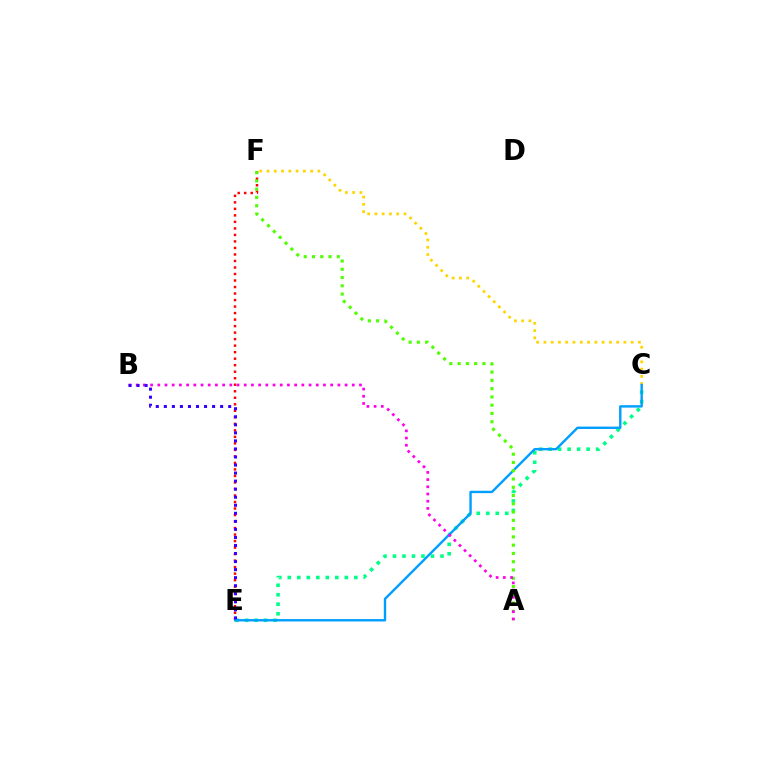{('C', 'F'): [{'color': '#ffd500', 'line_style': 'dotted', 'thickness': 1.98}], ('E', 'F'): [{'color': '#ff0000', 'line_style': 'dotted', 'thickness': 1.77}], ('C', 'E'): [{'color': '#00ff86', 'line_style': 'dotted', 'thickness': 2.58}, {'color': '#009eff', 'line_style': 'solid', 'thickness': 1.72}], ('A', 'F'): [{'color': '#4fff00', 'line_style': 'dotted', 'thickness': 2.25}], ('A', 'B'): [{'color': '#ff00ed', 'line_style': 'dotted', 'thickness': 1.96}], ('B', 'E'): [{'color': '#3700ff', 'line_style': 'dotted', 'thickness': 2.19}]}